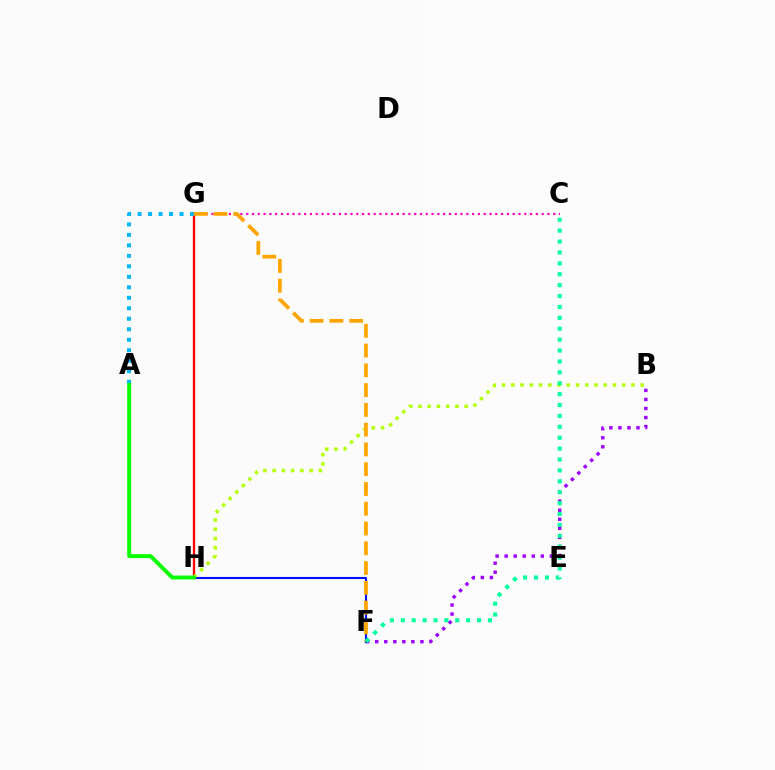{('G', 'H'): [{'color': '#ff0000', 'line_style': 'solid', 'thickness': 1.67}], ('B', 'F'): [{'color': '#9b00ff', 'line_style': 'dotted', 'thickness': 2.46}], ('F', 'H'): [{'color': '#0010ff', 'line_style': 'solid', 'thickness': 1.52}], ('A', 'G'): [{'color': '#00b5ff', 'line_style': 'dotted', 'thickness': 2.85}], ('B', 'H'): [{'color': '#b3ff00', 'line_style': 'dotted', 'thickness': 2.51}], ('C', 'G'): [{'color': '#ff00bd', 'line_style': 'dotted', 'thickness': 1.57}], ('F', 'G'): [{'color': '#ffa500', 'line_style': 'dashed', 'thickness': 2.69}], ('C', 'F'): [{'color': '#00ff9d', 'line_style': 'dotted', 'thickness': 2.96}], ('A', 'H'): [{'color': '#08ff00', 'line_style': 'solid', 'thickness': 2.82}]}